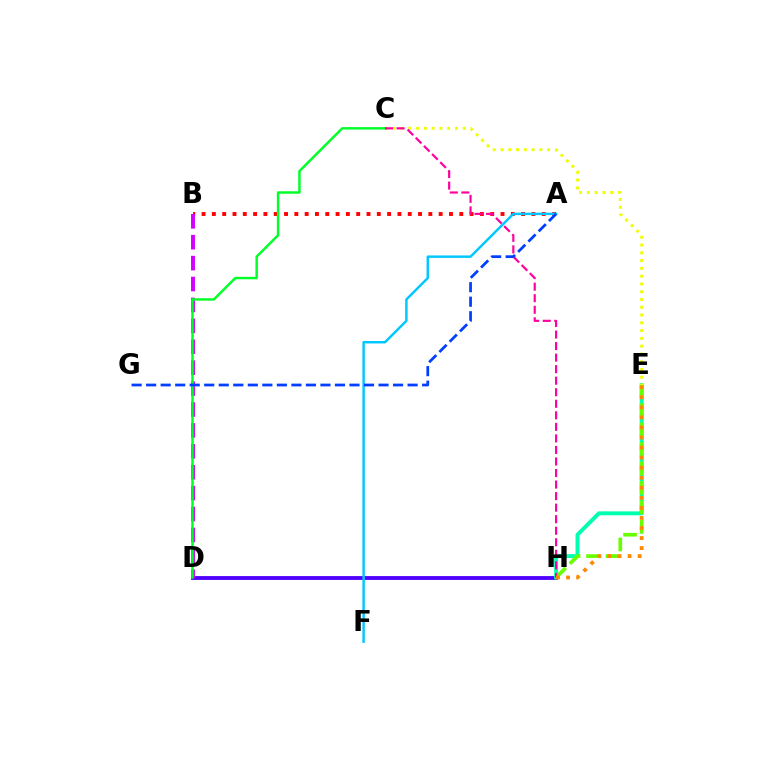{('D', 'H'): [{'color': '#4f00ff', 'line_style': 'solid', 'thickness': 2.77}], ('E', 'H'): [{'color': '#00ffaf', 'line_style': 'solid', 'thickness': 2.83}, {'color': '#66ff00', 'line_style': 'dashed', 'thickness': 2.65}, {'color': '#ff8800', 'line_style': 'dotted', 'thickness': 2.73}], ('A', 'B'): [{'color': '#ff0000', 'line_style': 'dotted', 'thickness': 2.8}], ('A', 'F'): [{'color': '#00c7ff', 'line_style': 'solid', 'thickness': 1.77}], ('C', 'E'): [{'color': '#eeff00', 'line_style': 'dotted', 'thickness': 2.11}], ('B', 'D'): [{'color': '#d600ff', 'line_style': 'dashed', 'thickness': 2.84}], ('C', 'D'): [{'color': '#00ff27', 'line_style': 'solid', 'thickness': 1.76}], ('C', 'H'): [{'color': '#ff00a0', 'line_style': 'dashed', 'thickness': 1.57}], ('A', 'G'): [{'color': '#003fff', 'line_style': 'dashed', 'thickness': 1.97}]}